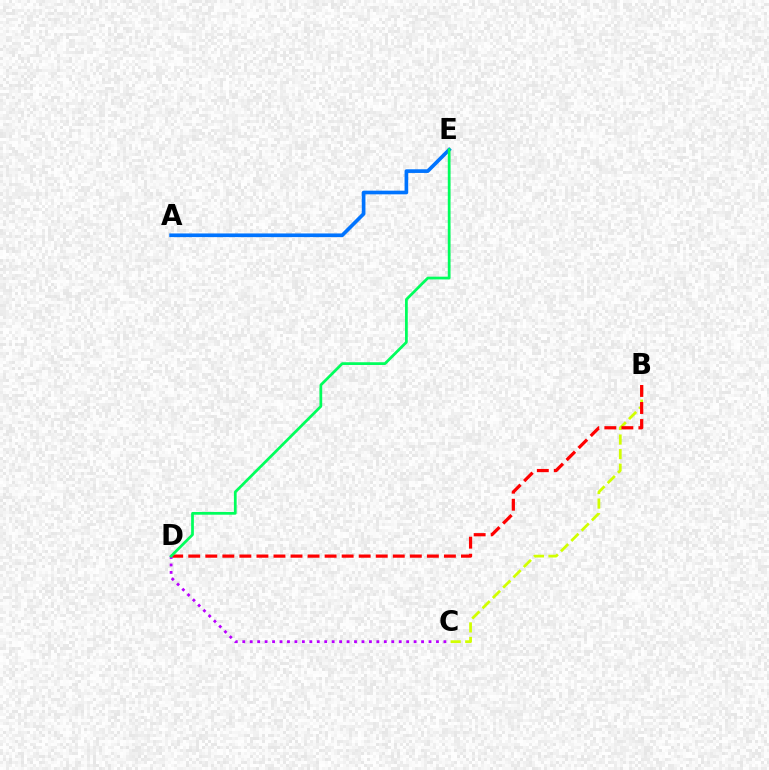{('B', 'C'): [{'color': '#d1ff00', 'line_style': 'dashed', 'thickness': 1.98}], ('B', 'D'): [{'color': '#ff0000', 'line_style': 'dashed', 'thickness': 2.32}], ('A', 'E'): [{'color': '#0074ff', 'line_style': 'solid', 'thickness': 2.64}], ('C', 'D'): [{'color': '#b900ff', 'line_style': 'dotted', 'thickness': 2.02}], ('D', 'E'): [{'color': '#00ff5c', 'line_style': 'solid', 'thickness': 1.98}]}